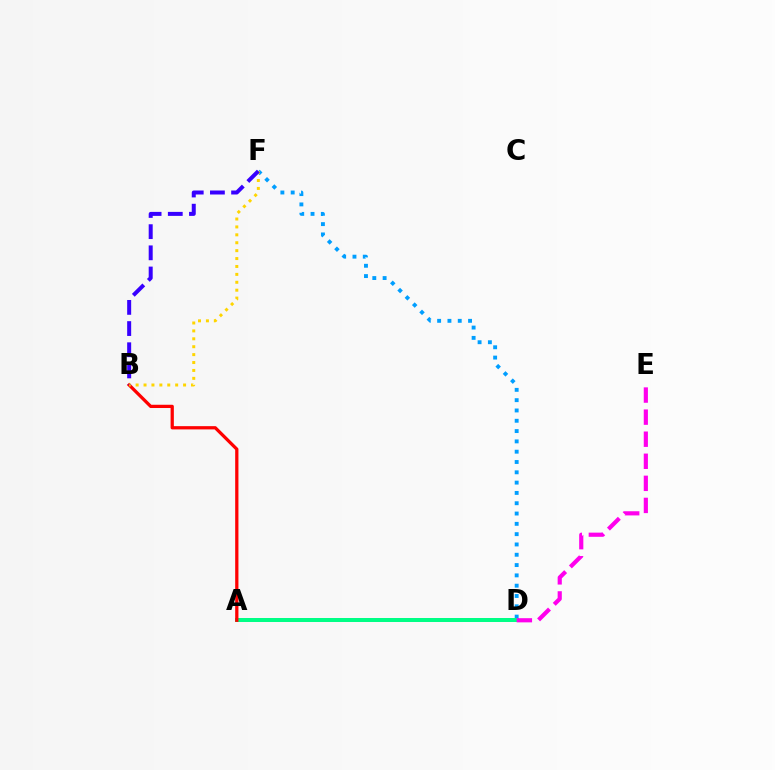{('A', 'D'): [{'color': '#4fff00', 'line_style': 'dotted', 'thickness': 1.78}, {'color': '#00ff86', 'line_style': 'solid', 'thickness': 2.87}], ('D', 'F'): [{'color': '#009eff', 'line_style': 'dotted', 'thickness': 2.8}], ('A', 'B'): [{'color': '#ff0000', 'line_style': 'solid', 'thickness': 2.34}], ('D', 'E'): [{'color': '#ff00ed', 'line_style': 'dashed', 'thickness': 3.0}], ('B', 'F'): [{'color': '#ffd500', 'line_style': 'dotted', 'thickness': 2.15}, {'color': '#3700ff', 'line_style': 'dashed', 'thickness': 2.88}]}